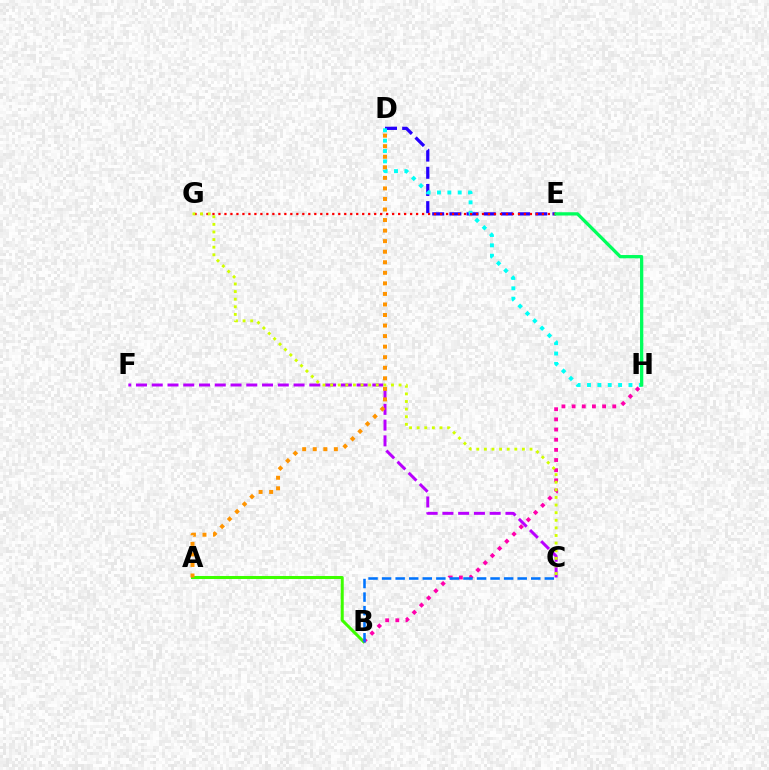{('D', 'E'): [{'color': '#2500ff', 'line_style': 'dashed', 'thickness': 2.33}], ('C', 'F'): [{'color': '#b900ff', 'line_style': 'dashed', 'thickness': 2.14}], ('A', 'B'): [{'color': '#3dff00', 'line_style': 'solid', 'thickness': 2.17}], ('B', 'H'): [{'color': '#ff00ac', 'line_style': 'dotted', 'thickness': 2.76}], ('D', 'H'): [{'color': '#00fff6', 'line_style': 'dotted', 'thickness': 2.82}], ('E', 'G'): [{'color': '#ff0000', 'line_style': 'dotted', 'thickness': 1.63}], ('A', 'D'): [{'color': '#ff9400', 'line_style': 'dotted', 'thickness': 2.87}], ('B', 'C'): [{'color': '#0074ff', 'line_style': 'dashed', 'thickness': 1.84}], ('E', 'H'): [{'color': '#00ff5c', 'line_style': 'solid', 'thickness': 2.37}], ('C', 'G'): [{'color': '#d1ff00', 'line_style': 'dotted', 'thickness': 2.07}]}